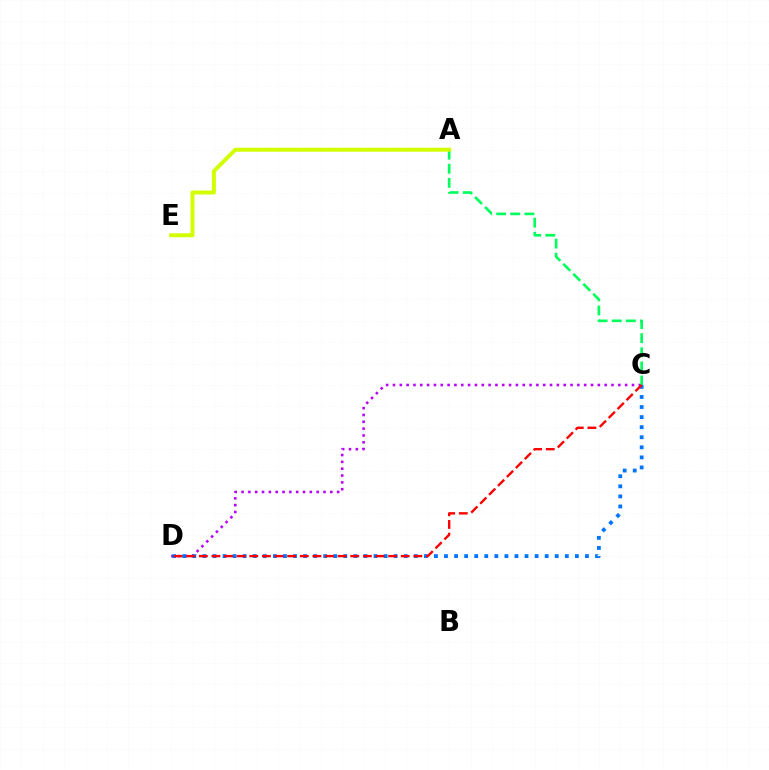{('C', 'D'): [{'color': '#b900ff', 'line_style': 'dotted', 'thickness': 1.86}, {'color': '#0074ff', 'line_style': 'dotted', 'thickness': 2.74}, {'color': '#ff0000', 'line_style': 'dashed', 'thickness': 1.71}], ('A', 'C'): [{'color': '#00ff5c', 'line_style': 'dashed', 'thickness': 1.92}], ('A', 'E'): [{'color': '#d1ff00', 'line_style': 'solid', 'thickness': 2.85}]}